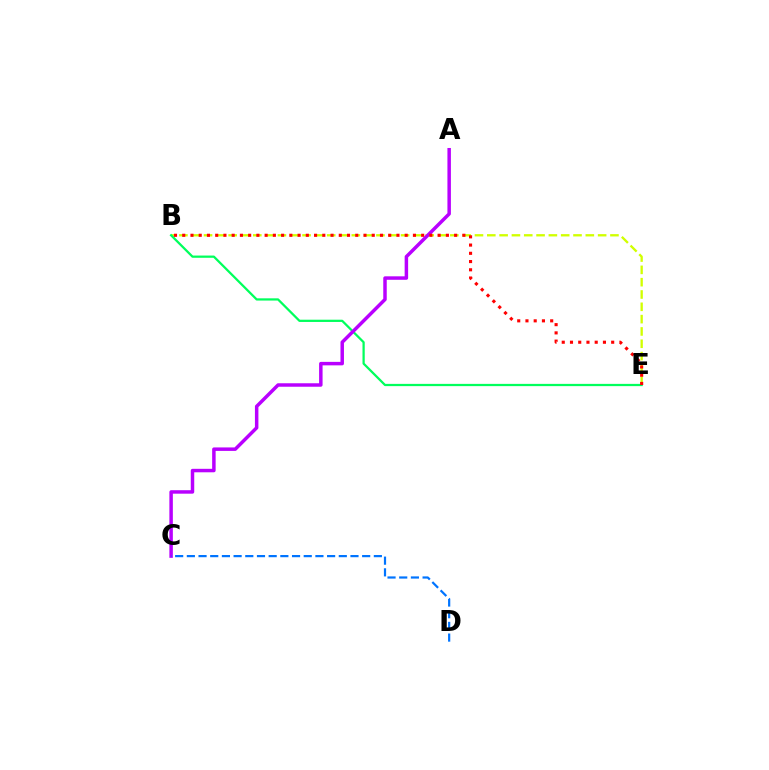{('B', 'E'): [{'color': '#d1ff00', 'line_style': 'dashed', 'thickness': 1.67}, {'color': '#00ff5c', 'line_style': 'solid', 'thickness': 1.62}, {'color': '#ff0000', 'line_style': 'dotted', 'thickness': 2.24}], ('A', 'C'): [{'color': '#b900ff', 'line_style': 'solid', 'thickness': 2.5}], ('C', 'D'): [{'color': '#0074ff', 'line_style': 'dashed', 'thickness': 1.59}]}